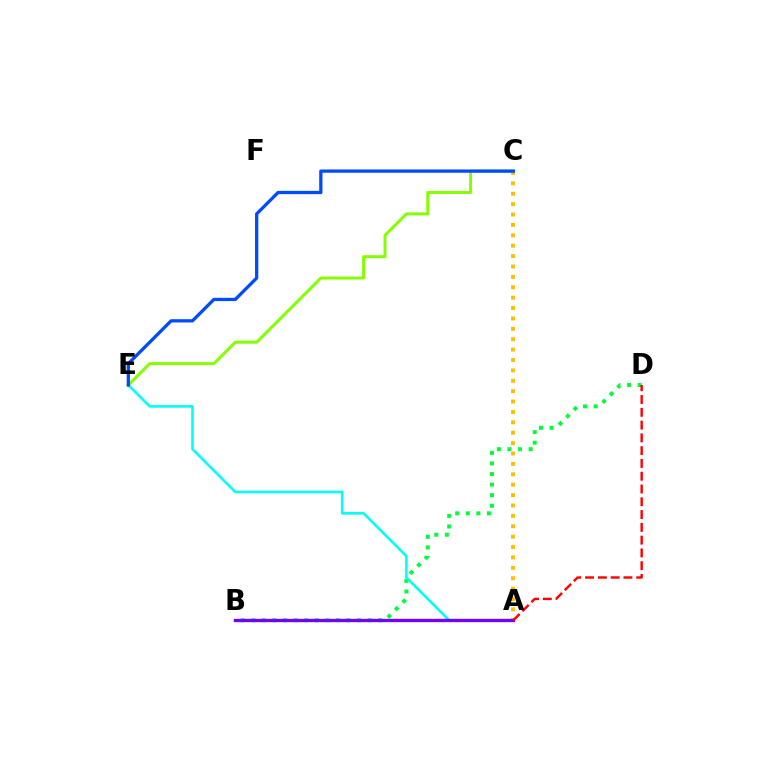{('B', 'D'): [{'color': '#00ff39', 'line_style': 'dotted', 'thickness': 2.88}], ('A', 'B'): [{'color': '#ff00cf', 'line_style': 'dotted', 'thickness': 2.17}, {'color': '#7200ff', 'line_style': 'solid', 'thickness': 2.39}], ('A', 'C'): [{'color': '#ffbd00', 'line_style': 'dotted', 'thickness': 2.82}], ('A', 'E'): [{'color': '#00fff6', 'line_style': 'solid', 'thickness': 1.88}], ('A', 'D'): [{'color': '#ff0000', 'line_style': 'dashed', 'thickness': 1.74}], ('C', 'E'): [{'color': '#84ff00', 'line_style': 'solid', 'thickness': 2.14}, {'color': '#004bff', 'line_style': 'solid', 'thickness': 2.36}]}